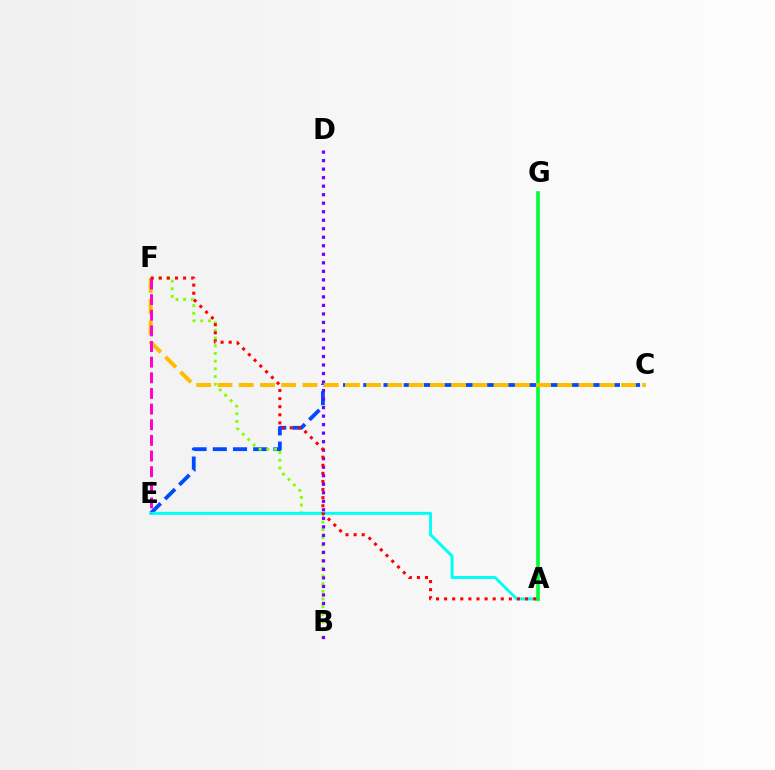{('C', 'E'): [{'color': '#004bff', 'line_style': 'dashed', 'thickness': 2.75}], ('B', 'F'): [{'color': '#84ff00', 'line_style': 'dotted', 'thickness': 2.09}], ('A', 'E'): [{'color': '#00fff6', 'line_style': 'solid', 'thickness': 2.13}], ('B', 'D'): [{'color': '#7200ff', 'line_style': 'dotted', 'thickness': 2.31}], ('A', 'G'): [{'color': '#00ff39', 'line_style': 'solid', 'thickness': 2.63}], ('C', 'F'): [{'color': '#ffbd00', 'line_style': 'dashed', 'thickness': 2.89}], ('E', 'F'): [{'color': '#ff00cf', 'line_style': 'dashed', 'thickness': 2.12}], ('A', 'F'): [{'color': '#ff0000', 'line_style': 'dotted', 'thickness': 2.2}]}